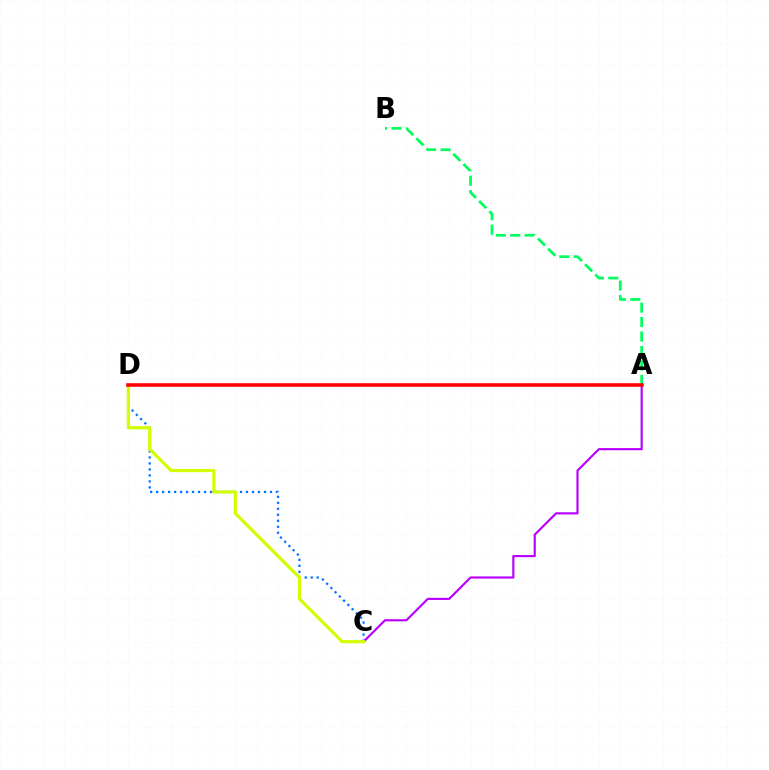{('C', 'D'): [{'color': '#0074ff', 'line_style': 'dotted', 'thickness': 1.63}, {'color': '#d1ff00', 'line_style': 'solid', 'thickness': 2.3}], ('A', 'C'): [{'color': '#b900ff', 'line_style': 'solid', 'thickness': 1.55}], ('A', 'B'): [{'color': '#00ff5c', 'line_style': 'dashed', 'thickness': 1.97}], ('A', 'D'): [{'color': '#ff0000', 'line_style': 'solid', 'thickness': 2.57}]}